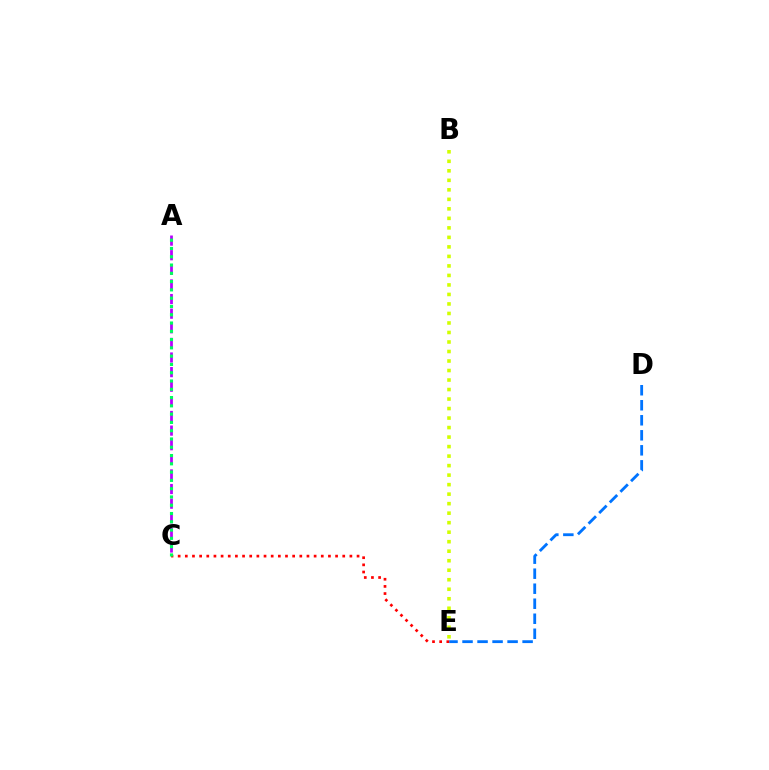{('D', 'E'): [{'color': '#0074ff', 'line_style': 'dashed', 'thickness': 2.04}], ('B', 'E'): [{'color': '#d1ff00', 'line_style': 'dotted', 'thickness': 2.58}], ('C', 'E'): [{'color': '#ff0000', 'line_style': 'dotted', 'thickness': 1.94}], ('A', 'C'): [{'color': '#b900ff', 'line_style': 'dashed', 'thickness': 1.99}, {'color': '#00ff5c', 'line_style': 'dotted', 'thickness': 2.25}]}